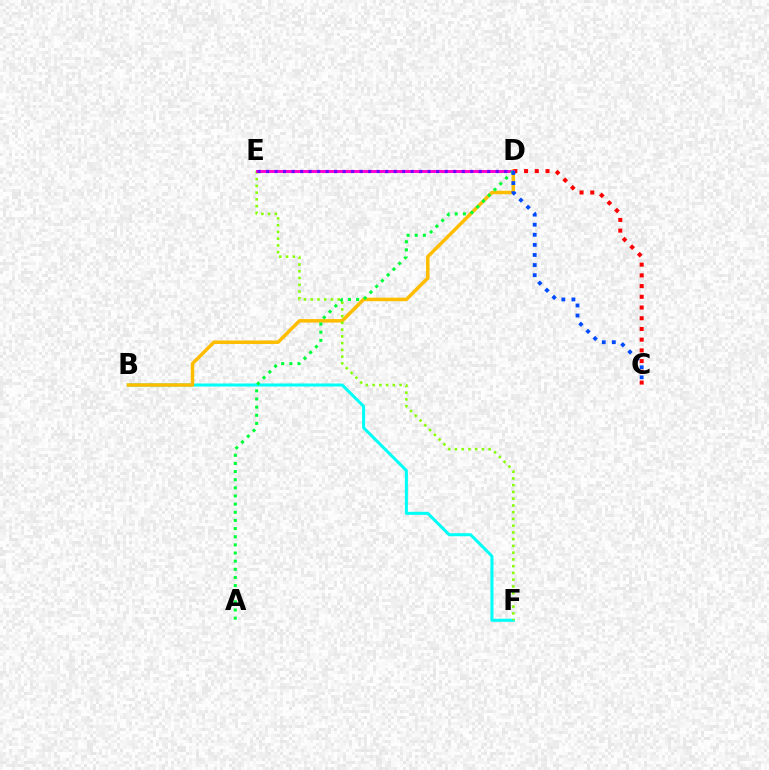{('B', 'F'): [{'color': '#00fff6', 'line_style': 'solid', 'thickness': 2.18}], ('B', 'D'): [{'color': '#ffbd00', 'line_style': 'solid', 'thickness': 2.51}], ('E', 'F'): [{'color': '#84ff00', 'line_style': 'dotted', 'thickness': 1.83}], ('C', 'D'): [{'color': '#ff0000', 'line_style': 'dotted', 'thickness': 2.91}, {'color': '#004bff', 'line_style': 'dotted', 'thickness': 2.74}], ('D', 'E'): [{'color': '#ff00cf', 'line_style': 'solid', 'thickness': 2.12}, {'color': '#7200ff', 'line_style': 'dotted', 'thickness': 2.31}], ('A', 'D'): [{'color': '#00ff39', 'line_style': 'dotted', 'thickness': 2.21}]}